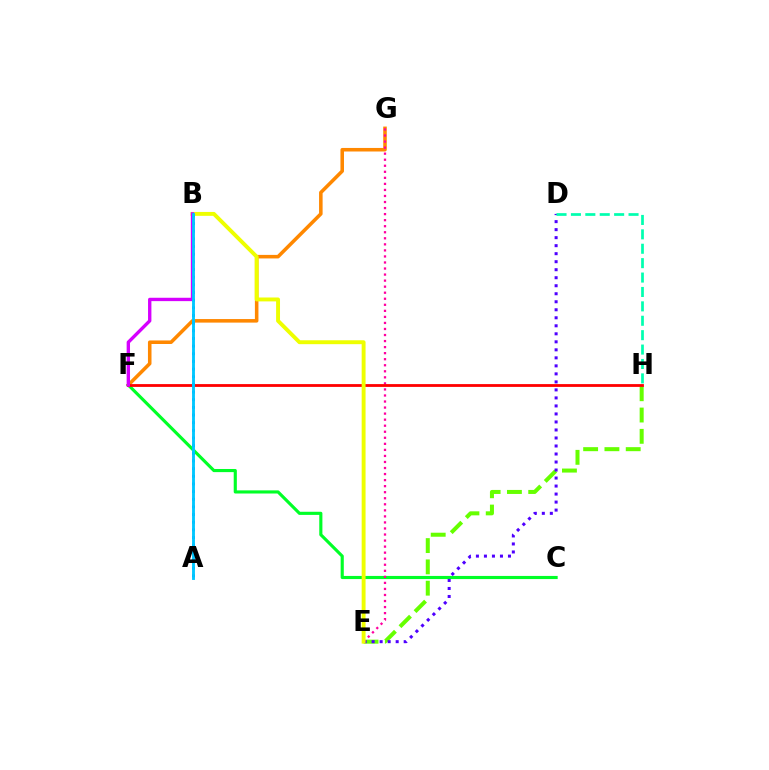{('E', 'H'): [{'color': '#66ff00', 'line_style': 'dashed', 'thickness': 2.89}], ('F', 'G'): [{'color': '#ff8800', 'line_style': 'solid', 'thickness': 2.55}], ('C', 'F'): [{'color': '#00ff27', 'line_style': 'solid', 'thickness': 2.25}], ('D', 'E'): [{'color': '#4f00ff', 'line_style': 'dotted', 'thickness': 2.18}], ('E', 'G'): [{'color': '#ff00a0', 'line_style': 'dotted', 'thickness': 1.64}], ('F', 'H'): [{'color': '#ff0000', 'line_style': 'solid', 'thickness': 2.02}], ('D', 'H'): [{'color': '#00ffaf', 'line_style': 'dashed', 'thickness': 1.96}], ('B', 'E'): [{'color': '#eeff00', 'line_style': 'solid', 'thickness': 2.81}], ('A', 'B'): [{'color': '#003fff', 'line_style': 'dotted', 'thickness': 2.08}, {'color': '#00c7ff', 'line_style': 'solid', 'thickness': 2.06}], ('B', 'F'): [{'color': '#d600ff', 'line_style': 'solid', 'thickness': 2.42}]}